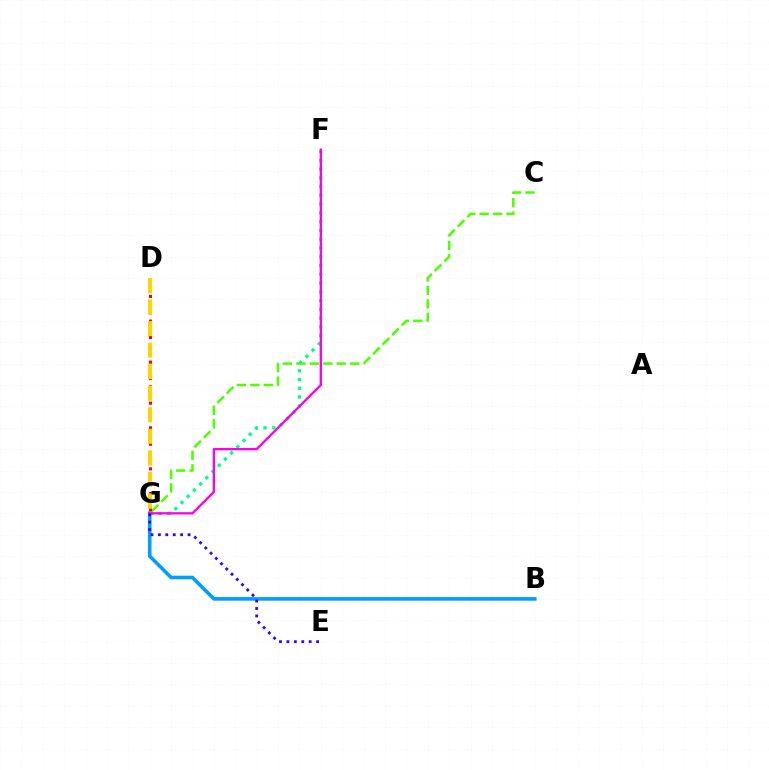{('C', 'G'): [{'color': '#4fff00', 'line_style': 'dashed', 'thickness': 1.83}], ('F', 'G'): [{'color': '#00ff86', 'line_style': 'dotted', 'thickness': 2.38}, {'color': '#ff00ed', 'line_style': 'solid', 'thickness': 1.69}], ('B', 'G'): [{'color': '#009eff', 'line_style': 'solid', 'thickness': 2.6}], ('E', 'G'): [{'color': '#3700ff', 'line_style': 'dotted', 'thickness': 2.01}], ('D', 'G'): [{'color': '#ff0000', 'line_style': 'dotted', 'thickness': 2.23}, {'color': '#ffd500', 'line_style': 'dashed', 'thickness': 2.93}]}